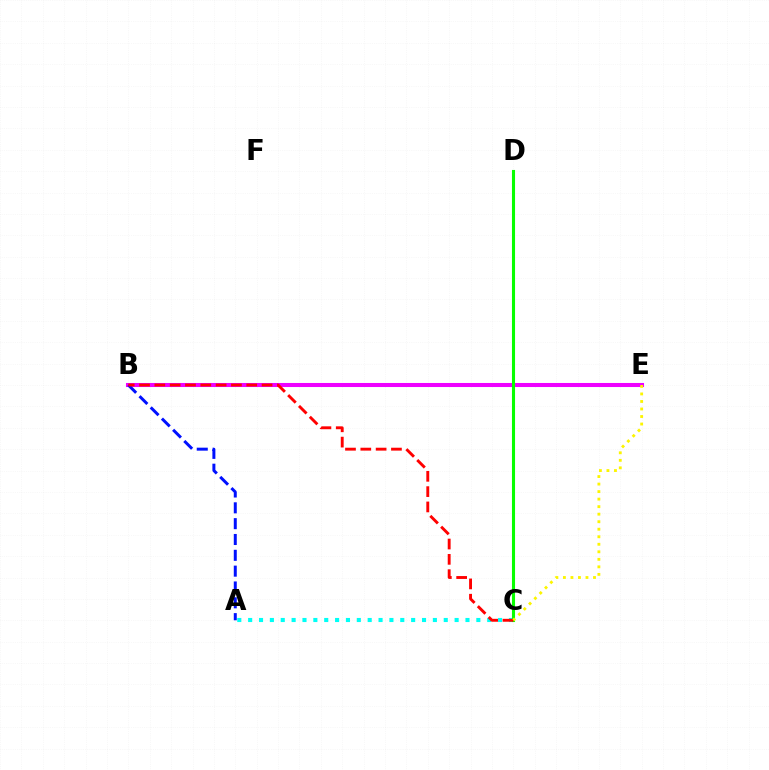{('B', 'E'): [{'color': '#ee00ff', 'line_style': 'solid', 'thickness': 2.92}], ('A', 'C'): [{'color': '#00fff6', 'line_style': 'dotted', 'thickness': 2.95}], ('C', 'D'): [{'color': '#08ff00', 'line_style': 'solid', 'thickness': 2.23}], ('A', 'B'): [{'color': '#0010ff', 'line_style': 'dashed', 'thickness': 2.15}], ('B', 'C'): [{'color': '#ff0000', 'line_style': 'dashed', 'thickness': 2.08}], ('C', 'E'): [{'color': '#fcf500', 'line_style': 'dotted', 'thickness': 2.04}]}